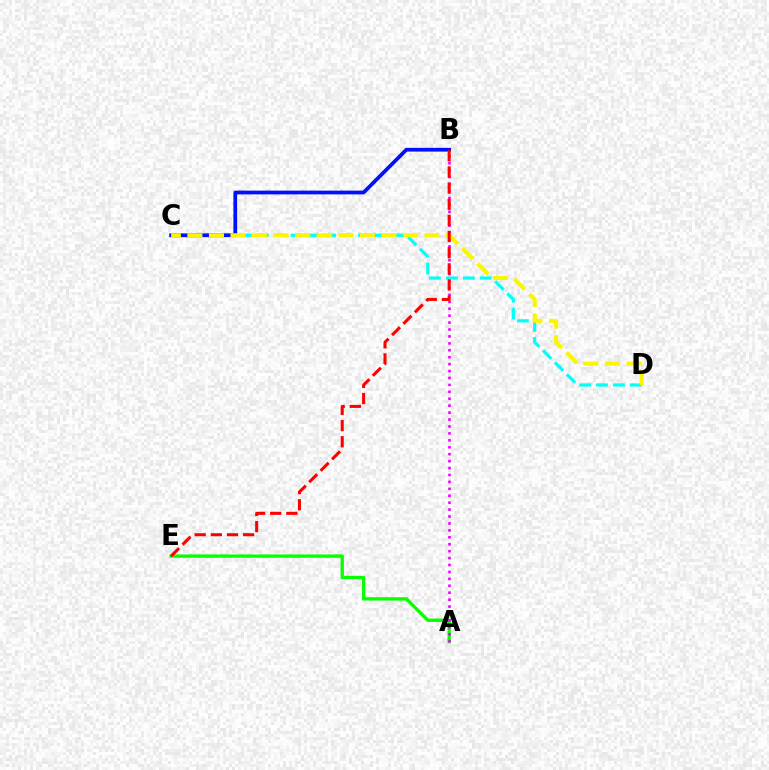{('A', 'E'): [{'color': '#08ff00', 'line_style': 'solid', 'thickness': 2.39}], ('A', 'B'): [{'color': '#ee00ff', 'line_style': 'dotted', 'thickness': 1.88}], ('C', 'D'): [{'color': '#00fff6', 'line_style': 'dashed', 'thickness': 2.29}, {'color': '#fcf500', 'line_style': 'dashed', 'thickness': 2.93}], ('B', 'C'): [{'color': '#0010ff', 'line_style': 'solid', 'thickness': 2.69}], ('B', 'E'): [{'color': '#ff0000', 'line_style': 'dashed', 'thickness': 2.19}]}